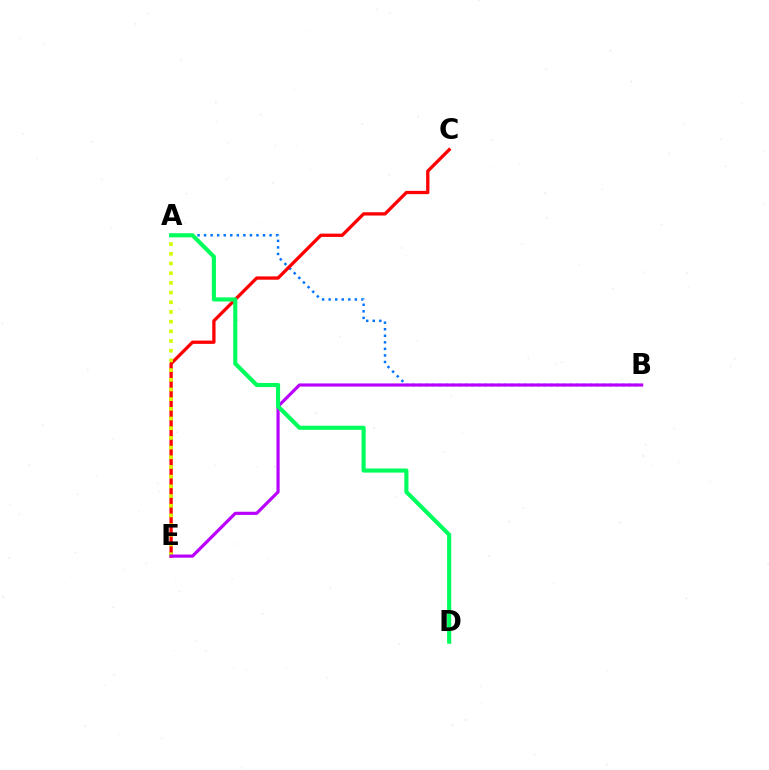{('A', 'B'): [{'color': '#0074ff', 'line_style': 'dotted', 'thickness': 1.78}], ('C', 'E'): [{'color': '#ff0000', 'line_style': 'solid', 'thickness': 2.37}], ('A', 'E'): [{'color': '#d1ff00', 'line_style': 'dotted', 'thickness': 2.63}], ('B', 'E'): [{'color': '#b900ff', 'line_style': 'solid', 'thickness': 2.27}], ('A', 'D'): [{'color': '#00ff5c', 'line_style': 'solid', 'thickness': 2.97}]}